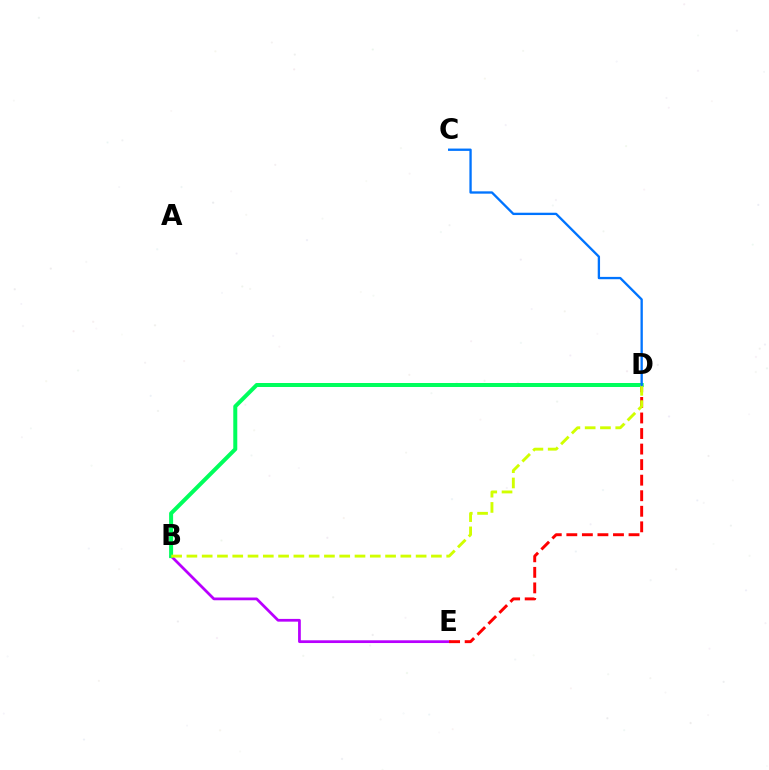{('B', 'E'): [{'color': '#b900ff', 'line_style': 'solid', 'thickness': 1.98}], ('D', 'E'): [{'color': '#ff0000', 'line_style': 'dashed', 'thickness': 2.11}], ('B', 'D'): [{'color': '#00ff5c', 'line_style': 'solid', 'thickness': 2.88}, {'color': '#d1ff00', 'line_style': 'dashed', 'thickness': 2.08}], ('C', 'D'): [{'color': '#0074ff', 'line_style': 'solid', 'thickness': 1.67}]}